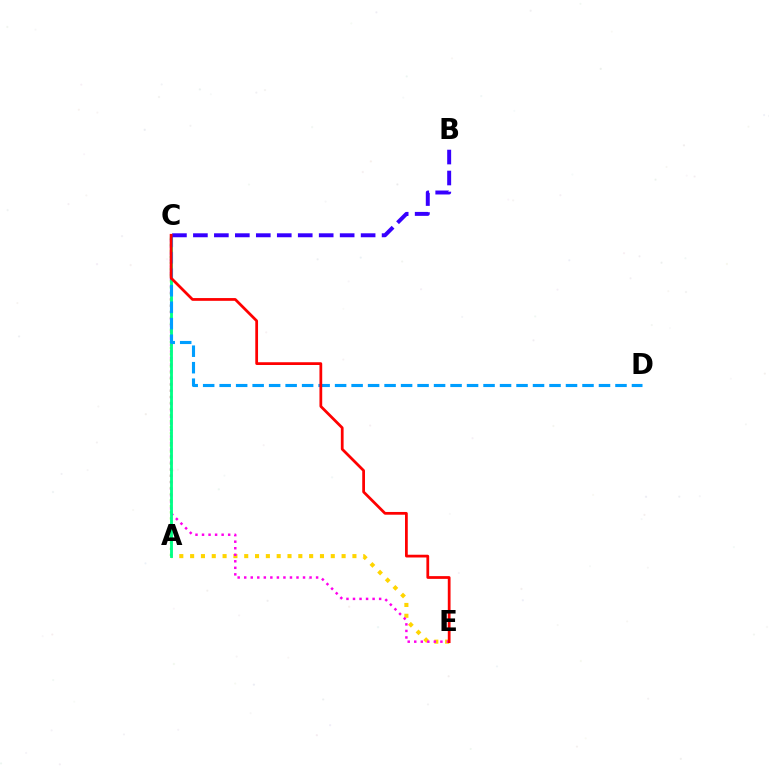{('A', 'C'): [{'color': '#4fff00', 'line_style': 'dotted', 'thickness': 1.65}, {'color': '#00ff86', 'line_style': 'solid', 'thickness': 2.04}], ('A', 'E'): [{'color': '#ffd500', 'line_style': 'dotted', 'thickness': 2.94}], ('C', 'E'): [{'color': '#ff00ed', 'line_style': 'dotted', 'thickness': 1.78}, {'color': '#ff0000', 'line_style': 'solid', 'thickness': 1.98}], ('C', 'D'): [{'color': '#009eff', 'line_style': 'dashed', 'thickness': 2.24}], ('B', 'C'): [{'color': '#3700ff', 'line_style': 'dashed', 'thickness': 2.85}]}